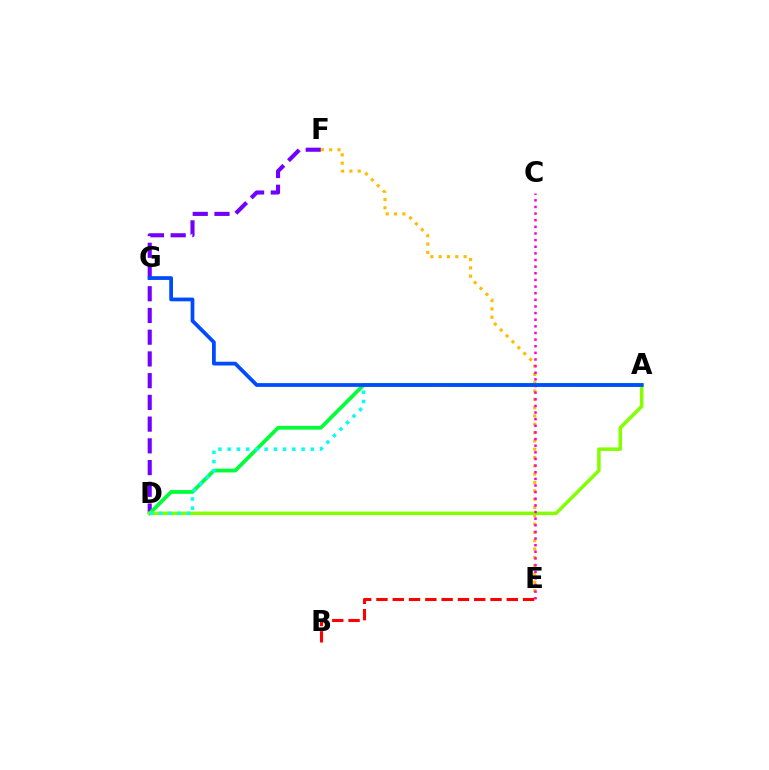{('D', 'F'): [{'color': '#7200ff', 'line_style': 'dashed', 'thickness': 2.95}], ('E', 'F'): [{'color': '#ffbd00', 'line_style': 'dotted', 'thickness': 2.26}], ('A', 'D'): [{'color': '#00ff39', 'line_style': 'solid', 'thickness': 2.7}, {'color': '#84ff00', 'line_style': 'solid', 'thickness': 2.54}, {'color': '#00fff6', 'line_style': 'dotted', 'thickness': 2.51}], ('B', 'E'): [{'color': '#ff0000', 'line_style': 'dashed', 'thickness': 2.21}], ('C', 'E'): [{'color': '#ff00cf', 'line_style': 'dotted', 'thickness': 1.8}], ('A', 'G'): [{'color': '#004bff', 'line_style': 'solid', 'thickness': 2.7}]}